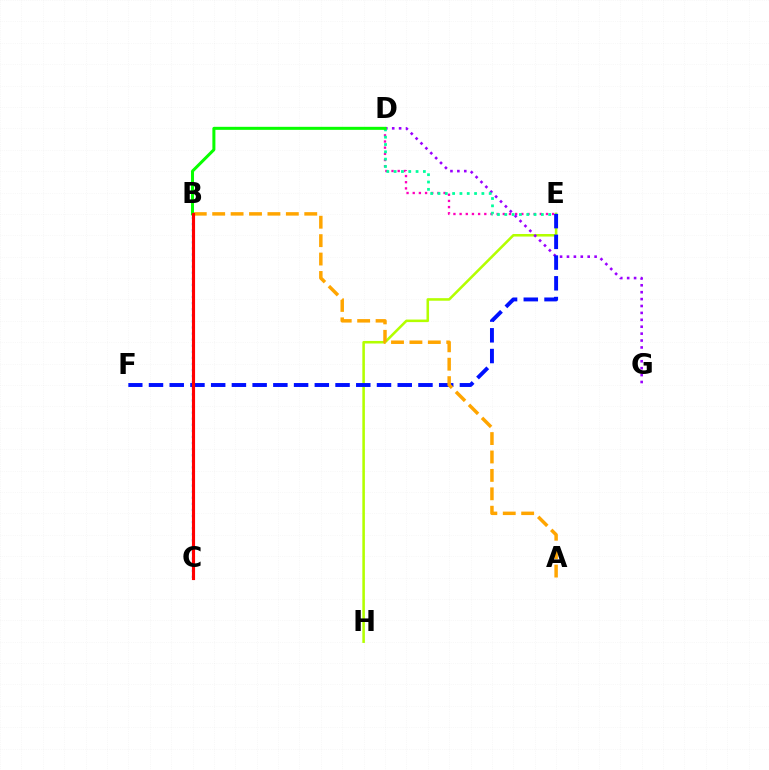{('D', 'E'): [{'color': '#ff00bd', 'line_style': 'dotted', 'thickness': 1.68}, {'color': '#00ff9d', 'line_style': 'dotted', 'thickness': 1.99}], ('B', 'C'): [{'color': '#00b5ff', 'line_style': 'dotted', 'thickness': 1.65}, {'color': '#ff0000', 'line_style': 'solid', 'thickness': 2.26}], ('E', 'H'): [{'color': '#b3ff00', 'line_style': 'solid', 'thickness': 1.84}], ('D', 'G'): [{'color': '#9b00ff', 'line_style': 'dotted', 'thickness': 1.88}], ('E', 'F'): [{'color': '#0010ff', 'line_style': 'dashed', 'thickness': 2.82}], ('A', 'B'): [{'color': '#ffa500', 'line_style': 'dashed', 'thickness': 2.5}], ('B', 'D'): [{'color': '#08ff00', 'line_style': 'solid', 'thickness': 2.18}]}